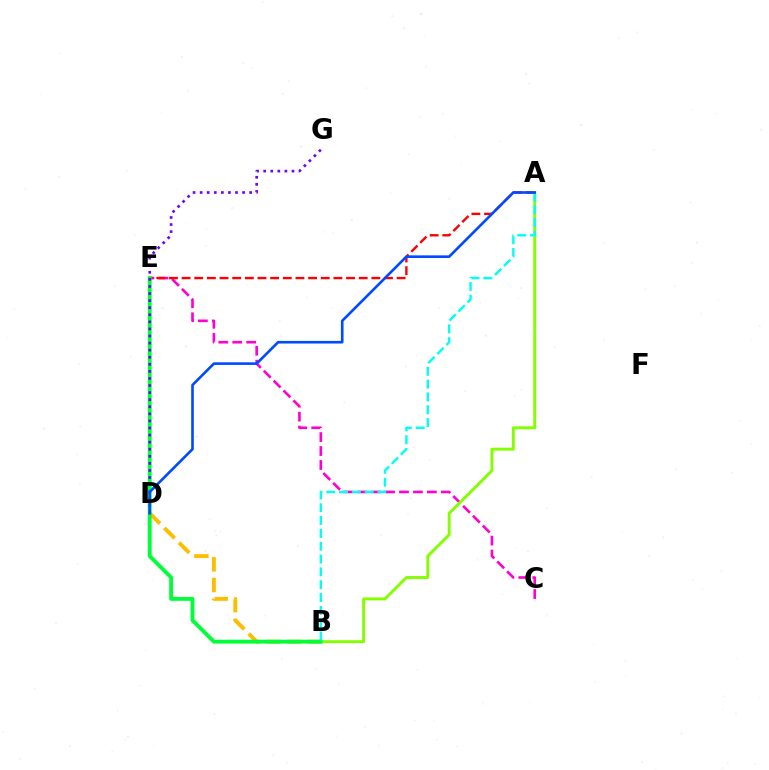{('C', 'E'): [{'color': '#ff00cf', 'line_style': 'dashed', 'thickness': 1.89}], ('B', 'D'): [{'color': '#ffbd00', 'line_style': 'dashed', 'thickness': 2.81}], ('A', 'E'): [{'color': '#ff0000', 'line_style': 'dashed', 'thickness': 1.72}], ('A', 'B'): [{'color': '#84ff00', 'line_style': 'solid', 'thickness': 2.1}, {'color': '#00fff6', 'line_style': 'dashed', 'thickness': 1.74}], ('B', 'E'): [{'color': '#00ff39', 'line_style': 'solid', 'thickness': 2.79}], ('D', 'G'): [{'color': '#7200ff', 'line_style': 'dotted', 'thickness': 1.92}], ('A', 'D'): [{'color': '#004bff', 'line_style': 'solid', 'thickness': 1.89}]}